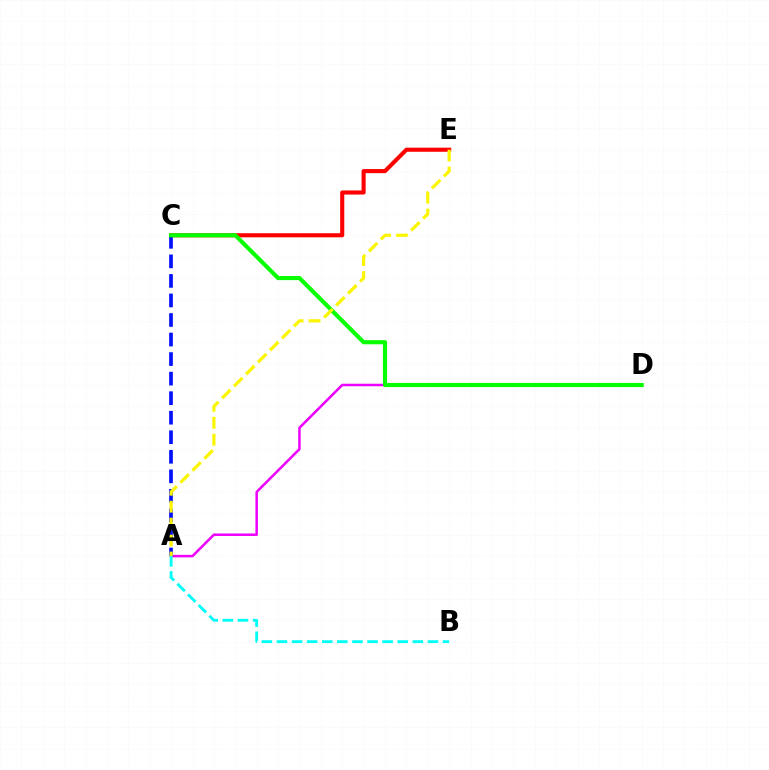{('C', 'E'): [{'color': '#ff0000', 'line_style': 'solid', 'thickness': 2.95}], ('A', 'D'): [{'color': '#ee00ff', 'line_style': 'solid', 'thickness': 1.8}], ('A', 'B'): [{'color': '#00fff6', 'line_style': 'dashed', 'thickness': 2.05}], ('A', 'C'): [{'color': '#0010ff', 'line_style': 'dashed', 'thickness': 2.65}], ('C', 'D'): [{'color': '#08ff00', 'line_style': 'solid', 'thickness': 2.97}], ('A', 'E'): [{'color': '#fcf500', 'line_style': 'dashed', 'thickness': 2.3}]}